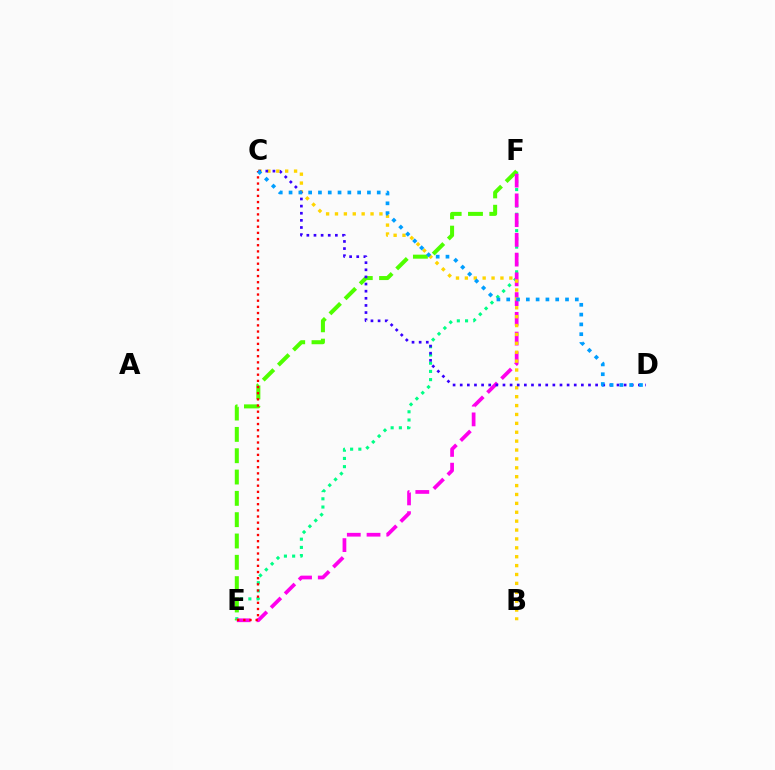{('E', 'F'): [{'color': '#00ff86', 'line_style': 'dotted', 'thickness': 2.23}, {'color': '#4fff00', 'line_style': 'dashed', 'thickness': 2.9}, {'color': '#ff00ed', 'line_style': 'dashed', 'thickness': 2.68}], ('B', 'C'): [{'color': '#ffd500', 'line_style': 'dotted', 'thickness': 2.42}], ('C', 'D'): [{'color': '#3700ff', 'line_style': 'dotted', 'thickness': 1.94}, {'color': '#009eff', 'line_style': 'dotted', 'thickness': 2.66}], ('C', 'E'): [{'color': '#ff0000', 'line_style': 'dotted', 'thickness': 1.68}]}